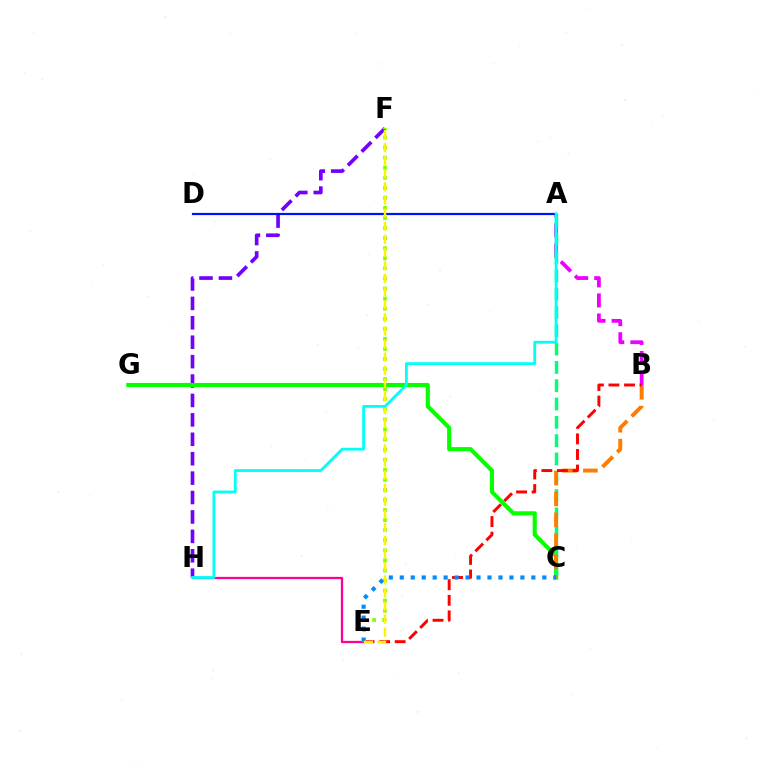{('F', 'H'): [{'color': '#7200ff', 'line_style': 'dashed', 'thickness': 2.64}], ('A', 'B'): [{'color': '#ee00ff', 'line_style': 'dashed', 'thickness': 2.72}], ('C', 'G'): [{'color': '#08ff00', 'line_style': 'solid', 'thickness': 2.98}], ('A', 'C'): [{'color': '#00ff74', 'line_style': 'dashed', 'thickness': 2.49}], ('A', 'D'): [{'color': '#0010ff', 'line_style': 'solid', 'thickness': 1.58}], ('B', 'C'): [{'color': '#ff7c00', 'line_style': 'dashed', 'thickness': 2.84}], ('B', 'E'): [{'color': '#ff0000', 'line_style': 'dashed', 'thickness': 2.11}], ('E', 'H'): [{'color': '#ff0094', 'line_style': 'solid', 'thickness': 1.63}], ('E', 'F'): [{'color': '#84ff00', 'line_style': 'dotted', 'thickness': 2.74}, {'color': '#fcf500', 'line_style': 'dashed', 'thickness': 1.78}], ('C', 'E'): [{'color': '#008cff', 'line_style': 'dotted', 'thickness': 2.98}], ('A', 'H'): [{'color': '#00fff6', 'line_style': 'solid', 'thickness': 2.02}]}